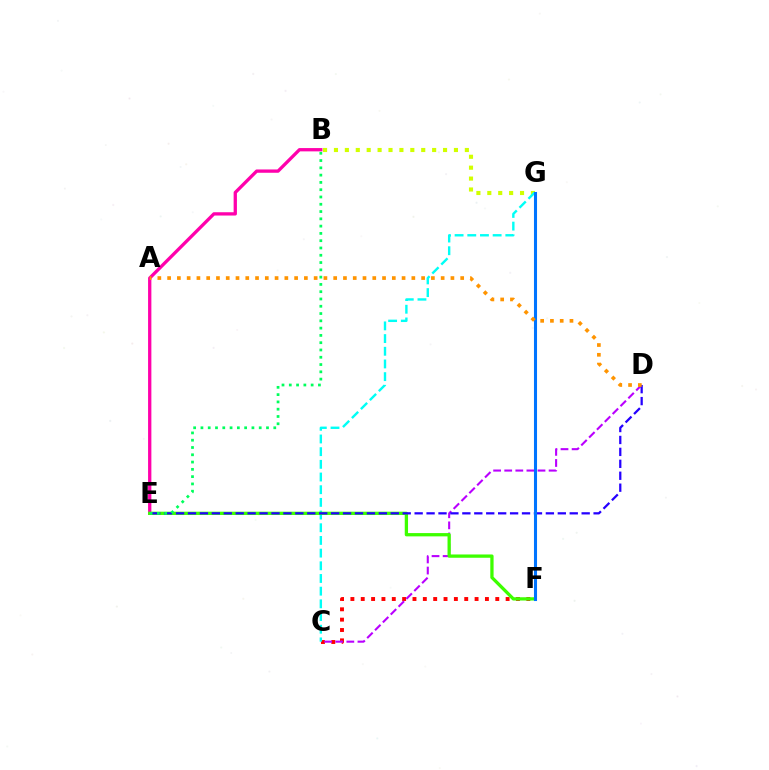{('C', 'F'): [{'color': '#ff0000', 'line_style': 'dotted', 'thickness': 2.81}], ('B', 'G'): [{'color': '#d1ff00', 'line_style': 'dotted', 'thickness': 2.96}], ('C', 'G'): [{'color': '#00fff6', 'line_style': 'dashed', 'thickness': 1.72}], ('B', 'E'): [{'color': '#ff00ac', 'line_style': 'solid', 'thickness': 2.37}, {'color': '#00ff5c', 'line_style': 'dotted', 'thickness': 1.98}], ('C', 'D'): [{'color': '#b900ff', 'line_style': 'dashed', 'thickness': 1.51}], ('E', 'F'): [{'color': '#3dff00', 'line_style': 'solid', 'thickness': 2.36}], ('D', 'E'): [{'color': '#2500ff', 'line_style': 'dashed', 'thickness': 1.62}], ('F', 'G'): [{'color': '#0074ff', 'line_style': 'solid', 'thickness': 2.21}], ('A', 'D'): [{'color': '#ff9400', 'line_style': 'dotted', 'thickness': 2.65}]}